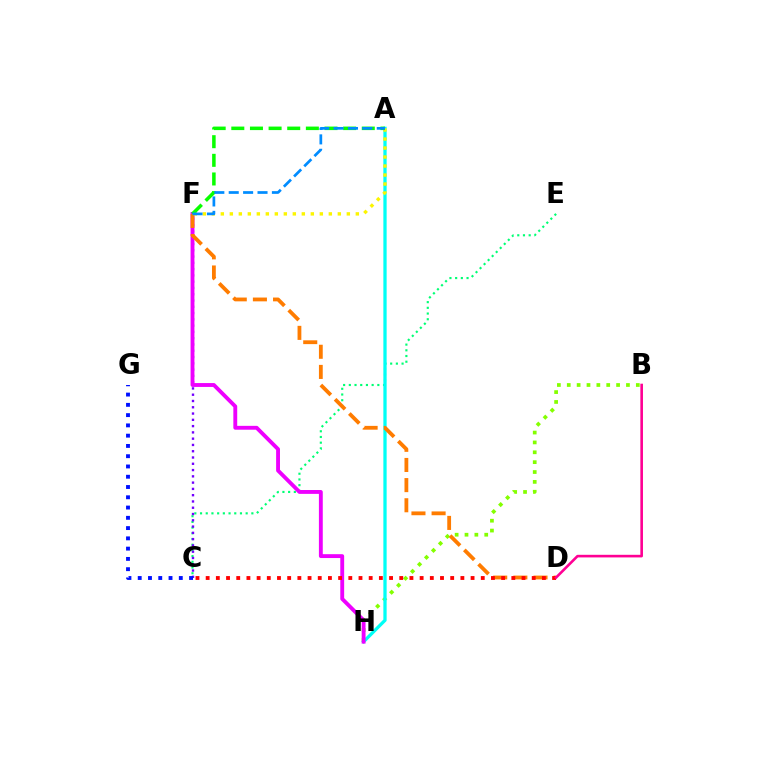{('C', 'E'): [{'color': '#00ff74', 'line_style': 'dotted', 'thickness': 1.55}], ('B', 'H'): [{'color': '#84ff00', 'line_style': 'dotted', 'thickness': 2.68}], ('A', 'H'): [{'color': '#00fff6', 'line_style': 'solid', 'thickness': 2.36}], ('C', 'F'): [{'color': '#7200ff', 'line_style': 'dotted', 'thickness': 1.71}], ('F', 'H'): [{'color': '#ee00ff', 'line_style': 'solid', 'thickness': 2.78}], ('D', 'F'): [{'color': '#ff7c00', 'line_style': 'dashed', 'thickness': 2.74}], ('A', 'F'): [{'color': '#fcf500', 'line_style': 'dotted', 'thickness': 2.45}, {'color': '#08ff00', 'line_style': 'dashed', 'thickness': 2.53}, {'color': '#008cff', 'line_style': 'dashed', 'thickness': 1.96}], ('C', 'D'): [{'color': '#ff0000', 'line_style': 'dotted', 'thickness': 2.77}], ('B', 'D'): [{'color': '#ff0094', 'line_style': 'solid', 'thickness': 1.88}], ('C', 'G'): [{'color': '#0010ff', 'line_style': 'dotted', 'thickness': 2.79}]}